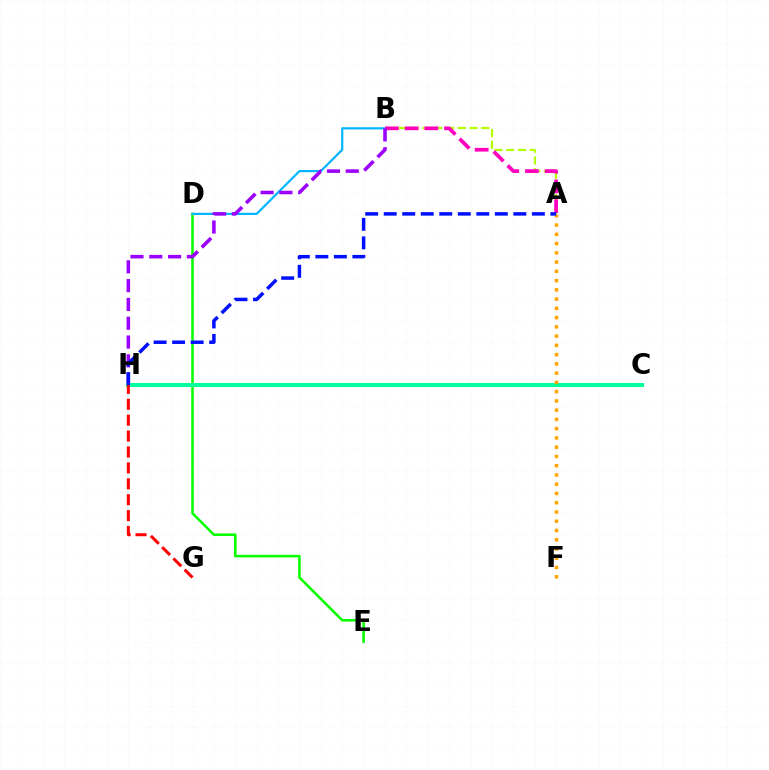{('D', 'E'): [{'color': '#08ff00', 'line_style': 'solid', 'thickness': 1.85}], ('A', 'B'): [{'color': '#b3ff00', 'line_style': 'dashed', 'thickness': 1.6}, {'color': '#ff00bd', 'line_style': 'dashed', 'thickness': 2.68}], ('B', 'D'): [{'color': '#00b5ff', 'line_style': 'solid', 'thickness': 1.58}], ('B', 'H'): [{'color': '#9b00ff', 'line_style': 'dashed', 'thickness': 2.55}], ('C', 'H'): [{'color': '#00ff9d', 'line_style': 'solid', 'thickness': 2.92}], ('A', 'F'): [{'color': '#ffa500', 'line_style': 'dotted', 'thickness': 2.51}], ('A', 'H'): [{'color': '#0010ff', 'line_style': 'dashed', 'thickness': 2.52}], ('G', 'H'): [{'color': '#ff0000', 'line_style': 'dashed', 'thickness': 2.16}]}